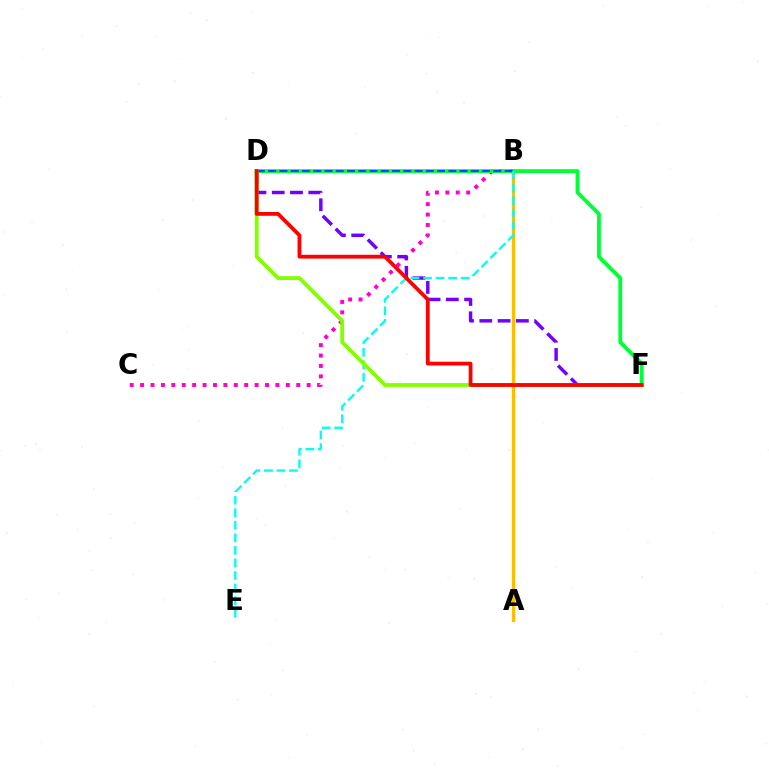{('B', 'C'): [{'color': '#ff00cf', 'line_style': 'dotted', 'thickness': 2.83}], ('A', 'B'): [{'color': '#ffbd00', 'line_style': 'solid', 'thickness': 2.37}], ('D', 'F'): [{'color': '#00ff39', 'line_style': 'solid', 'thickness': 2.79}, {'color': '#7200ff', 'line_style': 'dashed', 'thickness': 2.48}, {'color': '#84ff00', 'line_style': 'solid', 'thickness': 2.76}, {'color': '#ff0000', 'line_style': 'solid', 'thickness': 2.73}], ('B', 'D'): [{'color': '#004bff', 'line_style': 'dashed', 'thickness': 1.53}], ('B', 'E'): [{'color': '#00fff6', 'line_style': 'dashed', 'thickness': 1.71}]}